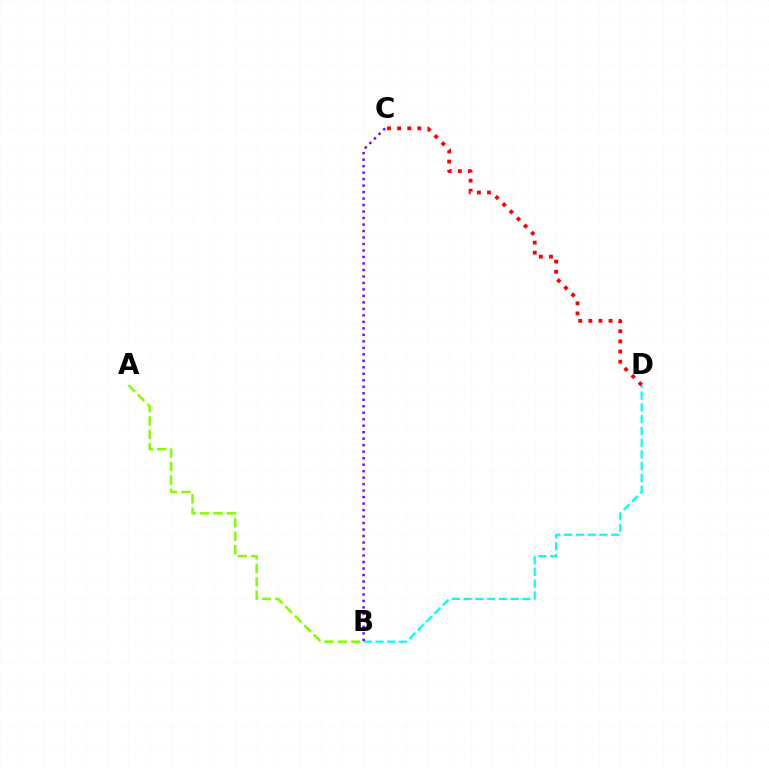{('B', 'D'): [{'color': '#00fff6', 'line_style': 'dashed', 'thickness': 1.6}], ('B', 'C'): [{'color': '#7200ff', 'line_style': 'dotted', 'thickness': 1.76}], ('A', 'B'): [{'color': '#84ff00', 'line_style': 'dashed', 'thickness': 1.82}], ('C', 'D'): [{'color': '#ff0000', 'line_style': 'dotted', 'thickness': 2.75}]}